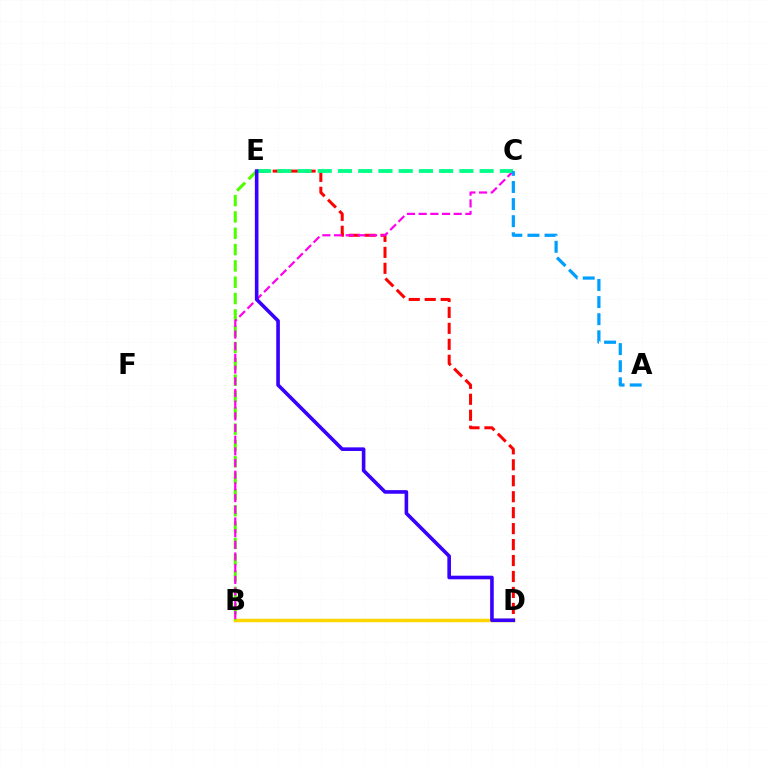{('B', 'D'): [{'color': '#ffd500', 'line_style': 'solid', 'thickness': 2.5}], ('B', 'E'): [{'color': '#4fff00', 'line_style': 'dashed', 'thickness': 2.22}], ('D', 'E'): [{'color': '#ff0000', 'line_style': 'dashed', 'thickness': 2.17}, {'color': '#3700ff', 'line_style': 'solid', 'thickness': 2.6}], ('B', 'C'): [{'color': '#ff00ed', 'line_style': 'dashed', 'thickness': 1.59}], ('C', 'E'): [{'color': '#00ff86', 'line_style': 'dashed', 'thickness': 2.75}], ('A', 'C'): [{'color': '#009eff', 'line_style': 'dashed', 'thickness': 2.32}]}